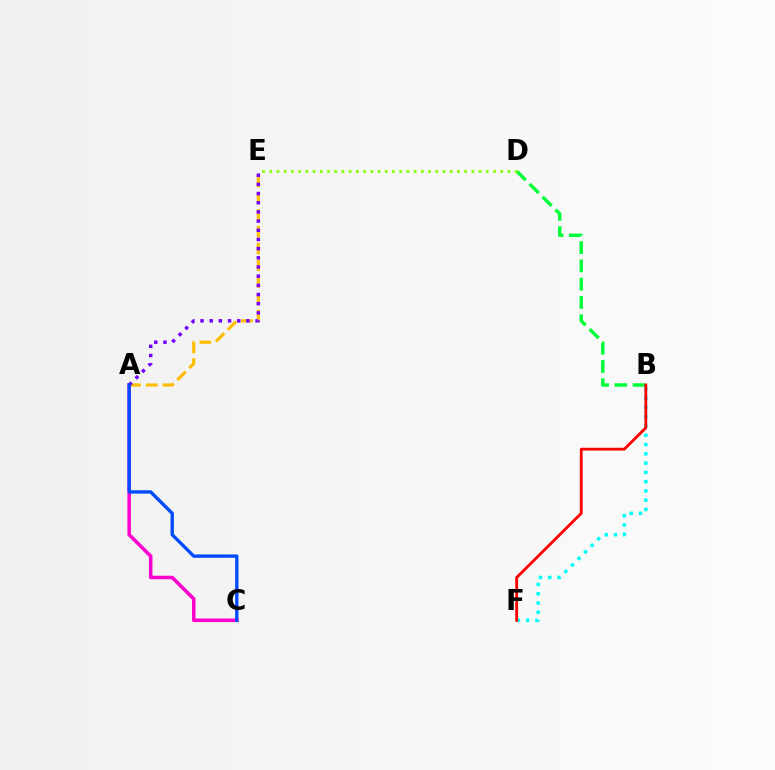{('A', 'E'): [{'color': '#ffbd00', 'line_style': 'dashed', 'thickness': 2.28}, {'color': '#7200ff', 'line_style': 'dotted', 'thickness': 2.49}], ('A', 'C'): [{'color': '#ff00cf', 'line_style': 'solid', 'thickness': 2.54}, {'color': '#004bff', 'line_style': 'solid', 'thickness': 2.41}], ('B', 'F'): [{'color': '#00fff6', 'line_style': 'dotted', 'thickness': 2.52}, {'color': '#ff0000', 'line_style': 'solid', 'thickness': 2.02}], ('B', 'D'): [{'color': '#00ff39', 'line_style': 'dashed', 'thickness': 2.48}], ('D', 'E'): [{'color': '#84ff00', 'line_style': 'dotted', 'thickness': 1.96}]}